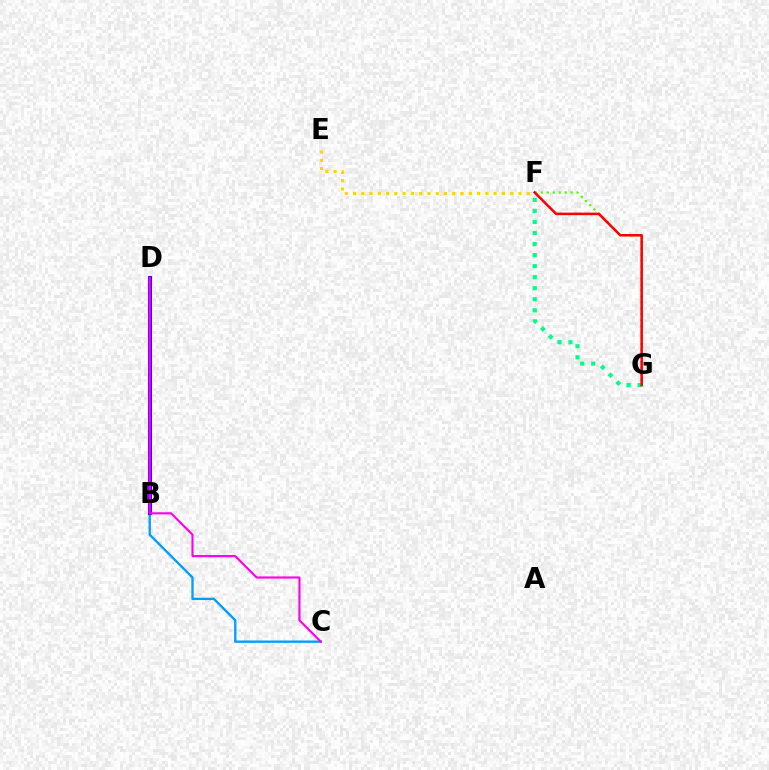{('F', 'G'): [{'color': '#4fff00', 'line_style': 'dotted', 'thickness': 1.62}, {'color': '#00ff86', 'line_style': 'dotted', 'thickness': 3.0}, {'color': '#ff0000', 'line_style': 'solid', 'thickness': 1.84}], ('B', 'C'): [{'color': '#009eff', 'line_style': 'solid', 'thickness': 1.68}], ('B', 'D'): [{'color': '#3700ff', 'line_style': 'solid', 'thickness': 2.83}], ('E', 'F'): [{'color': '#ffd500', 'line_style': 'dotted', 'thickness': 2.25}], ('C', 'D'): [{'color': '#ff00ed', 'line_style': 'solid', 'thickness': 1.54}]}